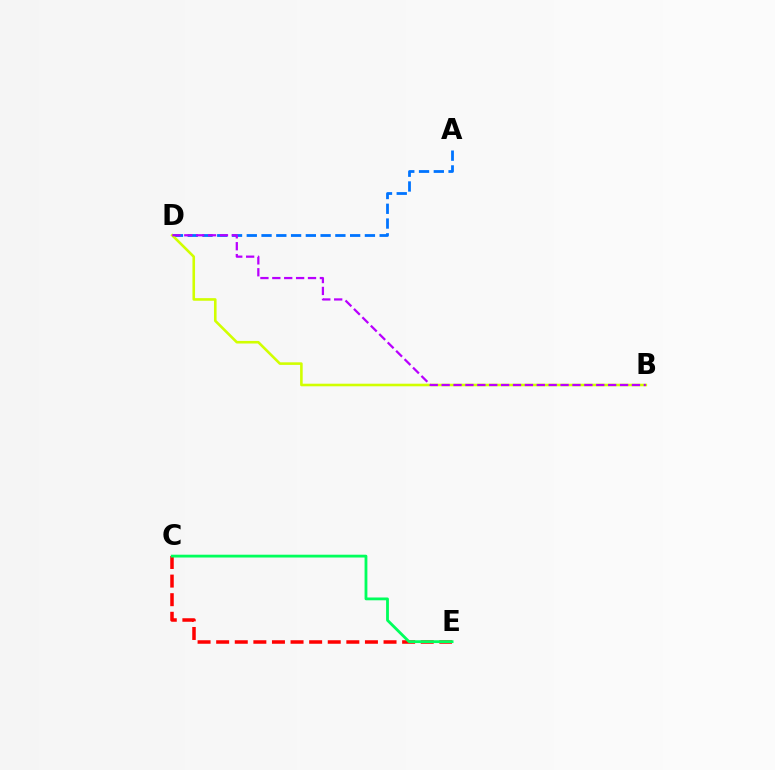{('C', 'E'): [{'color': '#ff0000', 'line_style': 'dashed', 'thickness': 2.53}, {'color': '#00ff5c', 'line_style': 'solid', 'thickness': 2.02}], ('A', 'D'): [{'color': '#0074ff', 'line_style': 'dashed', 'thickness': 2.01}], ('B', 'D'): [{'color': '#d1ff00', 'line_style': 'solid', 'thickness': 1.87}, {'color': '#b900ff', 'line_style': 'dashed', 'thickness': 1.62}]}